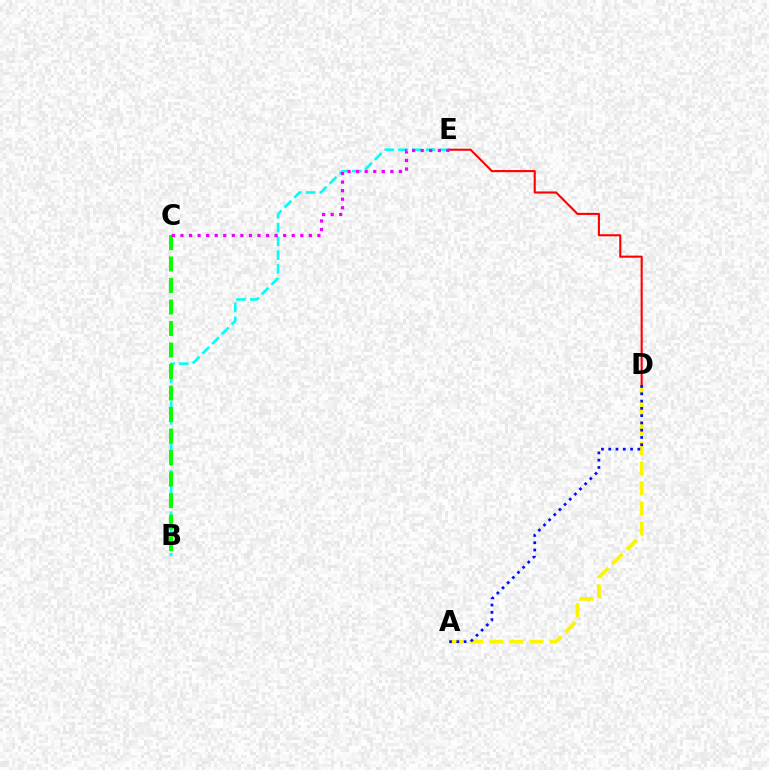{('A', 'D'): [{'color': '#fcf500', 'line_style': 'dashed', 'thickness': 2.73}, {'color': '#0010ff', 'line_style': 'dotted', 'thickness': 1.98}], ('B', 'E'): [{'color': '#00fff6', 'line_style': 'dashed', 'thickness': 1.87}], ('B', 'C'): [{'color': '#08ff00', 'line_style': 'dashed', 'thickness': 2.92}], ('D', 'E'): [{'color': '#ff0000', 'line_style': 'solid', 'thickness': 1.51}], ('C', 'E'): [{'color': '#ee00ff', 'line_style': 'dotted', 'thickness': 2.33}]}